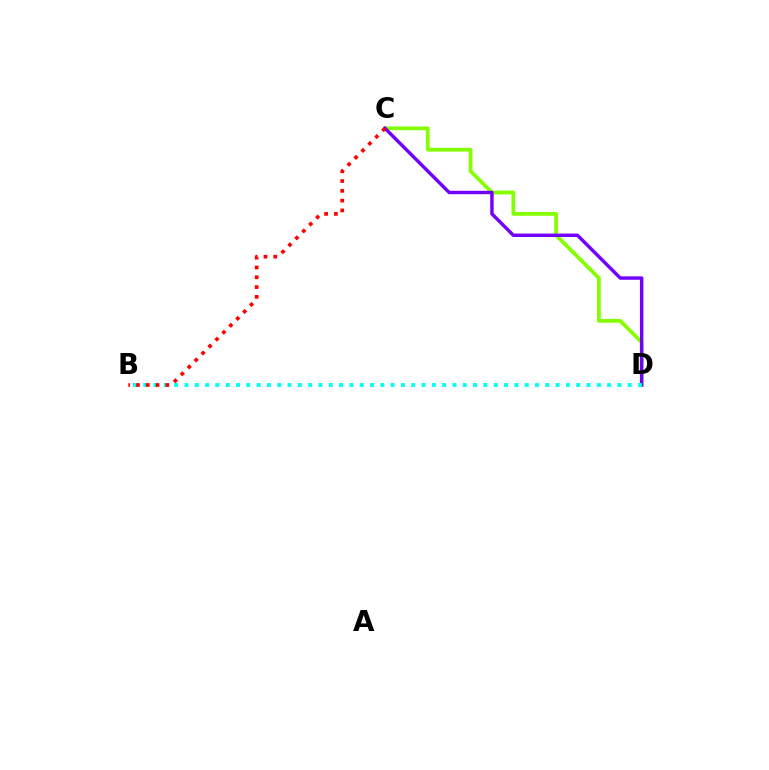{('C', 'D'): [{'color': '#84ff00', 'line_style': 'solid', 'thickness': 2.7}, {'color': '#7200ff', 'line_style': 'solid', 'thickness': 2.46}], ('B', 'D'): [{'color': '#00fff6', 'line_style': 'dotted', 'thickness': 2.8}], ('B', 'C'): [{'color': '#ff0000', 'line_style': 'dotted', 'thickness': 2.66}]}